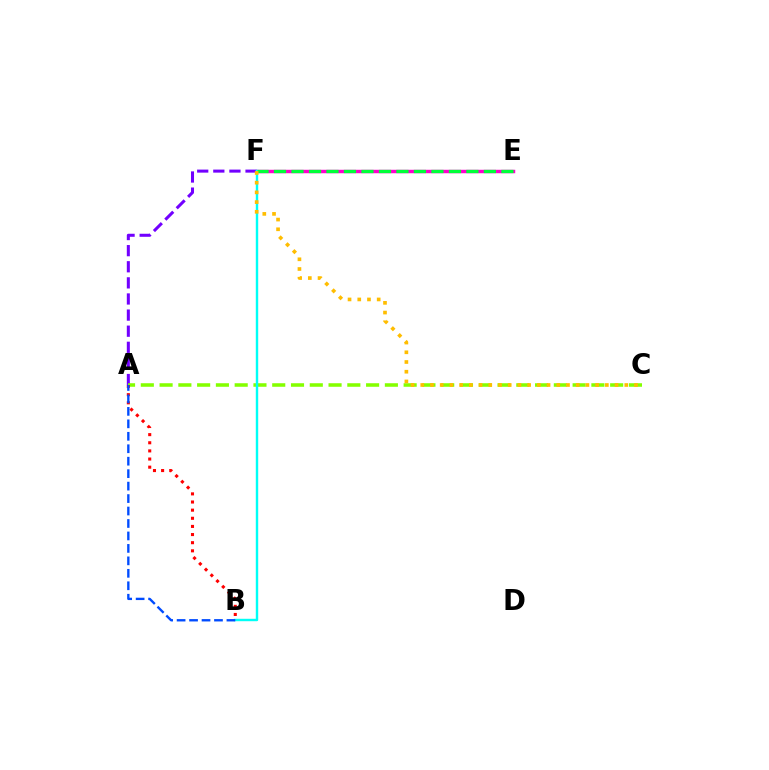{('A', 'F'): [{'color': '#7200ff', 'line_style': 'dashed', 'thickness': 2.19}], ('E', 'F'): [{'color': '#ff00cf', 'line_style': 'solid', 'thickness': 2.49}, {'color': '#00ff39', 'line_style': 'dashed', 'thickness': 2.38}], ('A', 'C'): [{'color': '#84ff00', 'line_style': 'dashed', 'thickness': 2.55}], ('B', 'F'): [{'color': '#00fff6', 'line_style': 'solid', 'thickness': 1.74}], ('C', 'F'): [{'color': '#ffbd00', 'line_style': 'dotted', 'thickness': 2.64}], ('A', 'B'): [{'color': '#ff0000', 'line_style': 'dotted', 'thickness': 2.21}, {'color': '#004bff', 'line_style': 'dashed', 'thickness': 1.69}]}